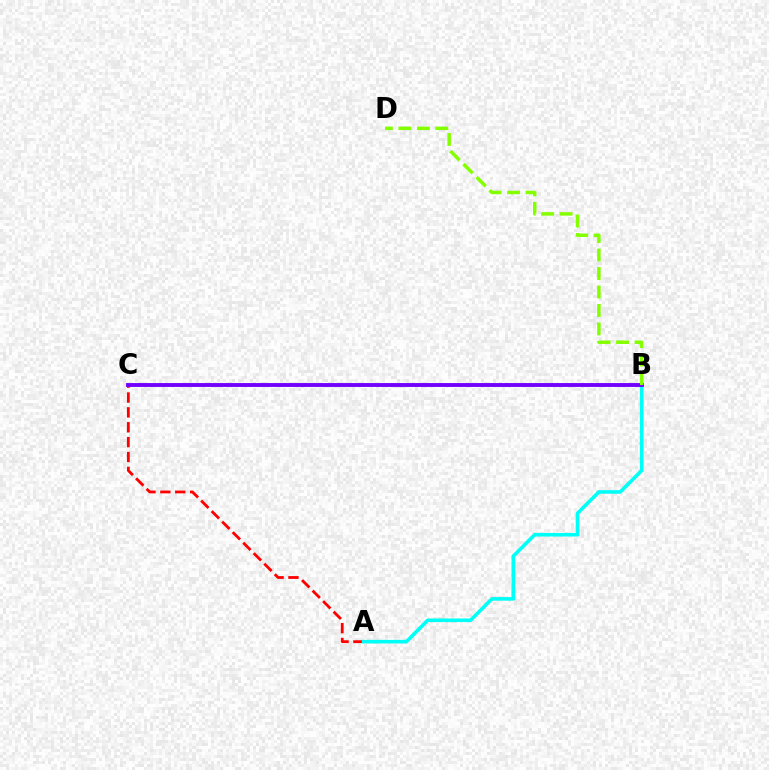{('A', 'C'): [{'color': '#ff0000', 'line_style': 'dashed', 'thickness': 2.02}], ('A', 'B'): [{'color': '#00fff6', 'line_style': 'solid', 'thickness': 2.59}], ('B', 'C'): [{'color': '#7200ff', 'line_style': 'solid', 'thickness': 2.79}], ('B', 'D'): [{'color': '#84ff00', 'line_style': 'dashed', 'thickness': 2.51}]}